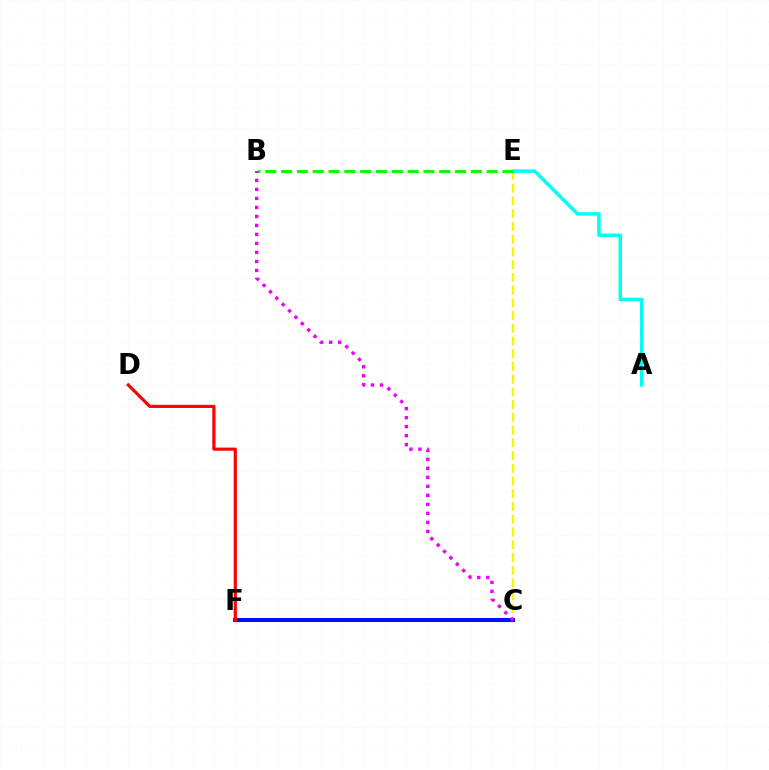{('C', 'E'): [{'color': '#fcf500', 'line_style': 'dashed', 'thickness': 1.73}], ('C', 'F'): [{'color': '#0010ff', 'line_style': 'solid', 'thickness': 2.92}], ('D', 'F'): [{'color': '#ff0000', 'line_style': 'solid', 'thickness': 2.28}], ('A', 'E'): [{'color': '#00fff6', 'line_style': 'solid', 'thickness': 2.49}], ('B', 'E'): [{'color': '#08ff00', 'line_style': 'dashed', 'thickness': 2.15}], ('B', 'C'): [{'color': '#ee00ff', 'line_style': 'dotted', 'thickness': 2.45}]}